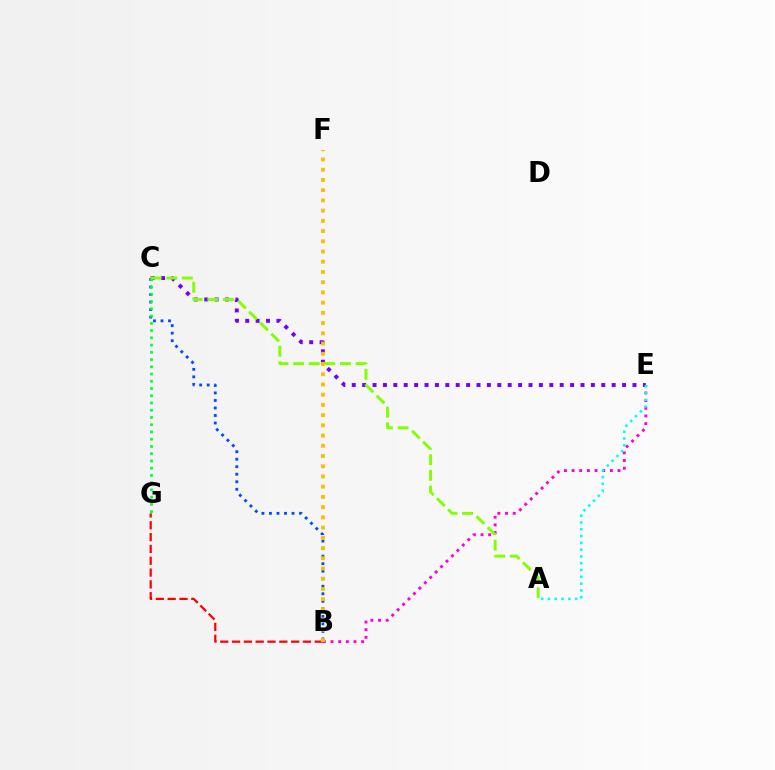{('B', 'C'): [{'color': '#004bff', 'line_style': 'dotted', 'thickness': 2.04}], ('B', 'G'): [{'color': '#ff0000', 'line_style': 'dashed', 'thickness': 1.61}], ('B', 'E'): [{'color': '#ff00cf', 'line_style': 'dotted', 'thickness': 2.08}], ('C', 'E'): [{'color': '#7200ff', 'line_style': 'dotted', 'thickness': 2.82}], ('B', 'F'): [{'color': '#ffbd00', 'line_style': 'dotted', 'thickness': 2.78}], ('A', 'E'): [{'color': '#00fff6', 'line_style': 'dotted', 'thickness': 1.85}], ('C', 'G'): [{'color': '#00ff39', 'line_style': 'dotted', 'thickness': 1.97}], ('A', 'C'): [{'color': '#84ff00', 'line_style': 'dashed', 'thickness': 2.12}]}